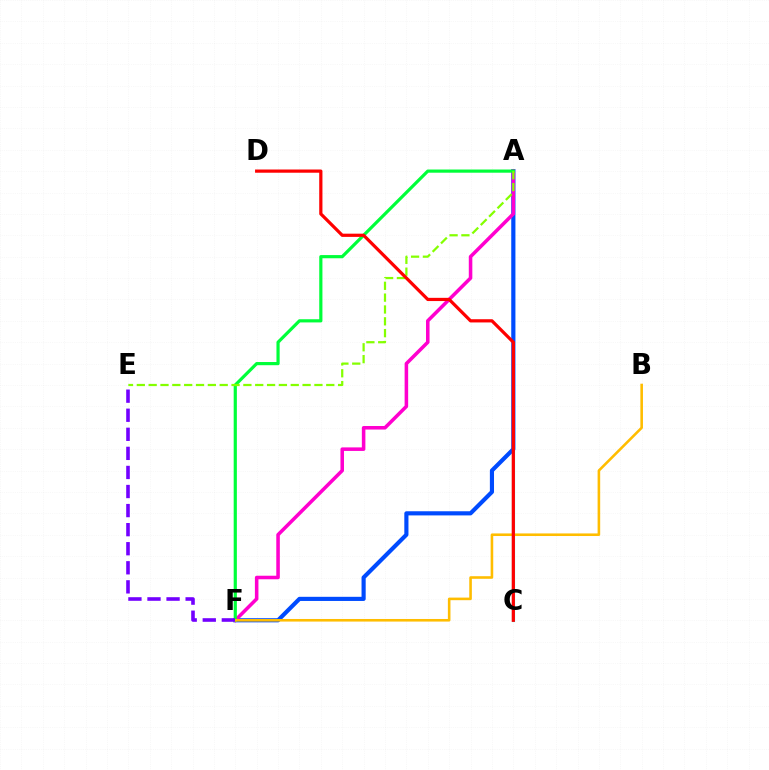{('A', 'C'): [{'color': '#00fff6', 'line_style': 'solid', 'thickness': 2.26}], ('A', 'F'): [{'color': '#004bff', 'line_style': 'solid', 'thickness': 2.98}, {'color': '#ff00cf', 'line_style': 'solid', 'thickness': 2.55}, {'color': '#00ff39', 'line_style': 'solid', 'thickness': 2.29}], ('B', 'F'): [{'color': '#ffbd00', 'line_style': 'solid', 'thickness': 1.86}], ('A', 'E'): [{'color': '#84ff00', 'line_style': 'dashed', 'thickness': 1.61}], ('C', 'D'): [{'color': '#ff0000', 'line_style': 'solid', 'thickness': 2.32}], ('E', 'F'): [{'color': '#7200ff', 'line_style': 'dashed', 'thickness': 2.59}]}